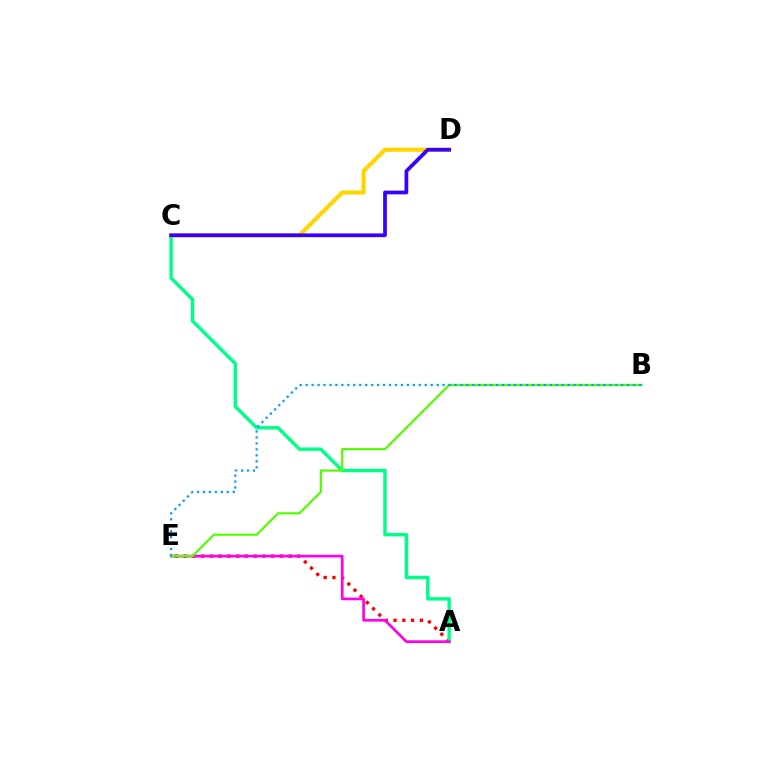{('A', 'E'): [{'color': '#ff0000', 'line_style': 'dotted', 'thickness': 2.38}, {'color': '#ff00ed', 'line_style': 'solid', 'thickness': 1.94}], ('A', 'C'): [{'color': '#00ff86', 'line_style': 'solid', 'thickness': 2.48}], ('C', 'D'): [{'color': '#ffd500', 'line_style': 'solid', 'thickness': 2.99}, {'color': '#3700ff', 'line_style': 'solid', 'thickness': 2.69}], ('B', 'E'): [{'color': '#4fff00', 'line_style': 'solid', 'thickness': 1.58}, {'color': '#009eff', 'line_style': 'dotted', 'thickness': 1.62}]}